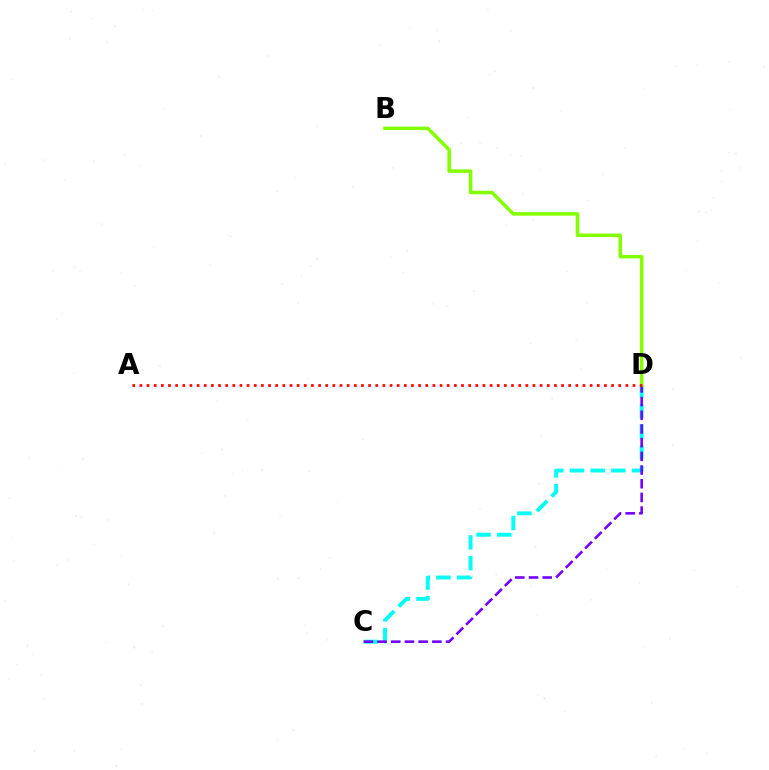{('C', 'D'): [{'color': '#00fff6', 'line_style': 'dashed', 'thickness': 2.81}, {'color': '#7200ff', 'line_style': 'dashed', 'thickness': 1.86}], ('B', 'D'): [{'color': '#84ff00', 'line_style': 'solid', 'thickness': 2.54}], ('A', 'D'): [{'color': '#ff0000', 'line_style': 'dotted', 'thickness': 1.94}]}